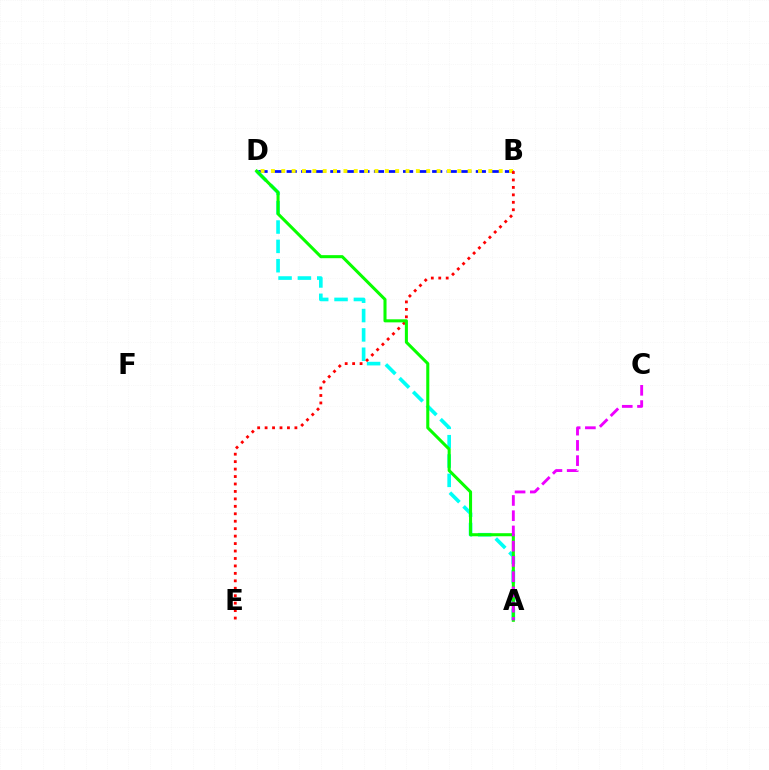{('B', 'D'): [{'color': '#0010ff', 'line_style': 'dashed', 'thickness': 1.98}, {'color': '#fcf500', 'line_style': 'dotted', 'thickness': 2.81}], ('A', 'D'): [{'color': '#00fff6', 'line_style': 'dashed', 'thickness': 2.63}, {'color': '#08ff00', 'line_style': 'solid', 'thickness': 2.2}], ('B', 'E'): [{'color': '#ff0000', 'line_style': 'dotted', 'thickness': 2.02}], ('A', 'C'): [{'color': '#ee00ff', 'line_style': 'dashed', 'thickness': 2.07}]}